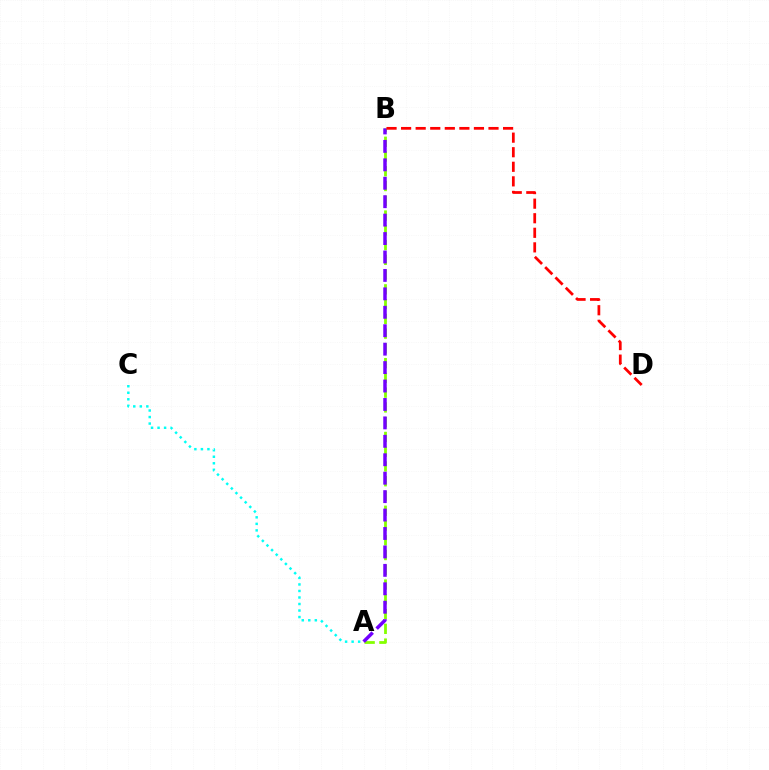{('A', 'B'): [{'color': '#84ff00', 'line_style': 'dashed', 'thickness': 2.01}, {'color': '#7200ff', 'line_style': 'dashed', 'thickness': 2.5}], ('A', 'C'): [{'color': '#00fff6', 'line_style': 'dotted', 'thickness': 1.77}], ('B', 'D'): [{'color': '#ff0000', 'line_style': 'dashed', 'thickness': 1.98}]}